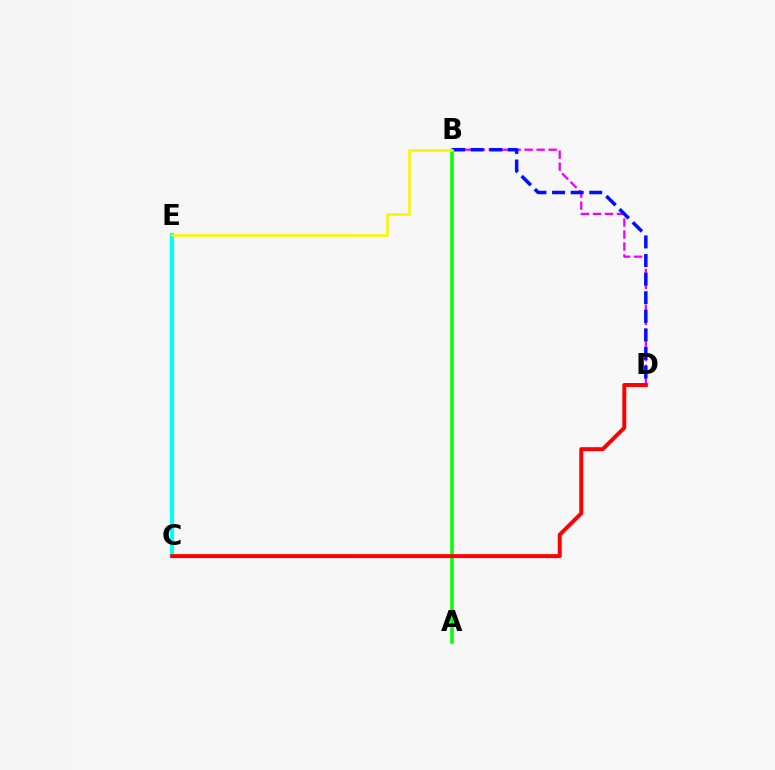{('C', 'E'): [{'color': '#00fff6', 'line_style': 'solid', 'thickness': 2.98}], ('A', 'B'): [{'color': '#08ff00', 'line_style': 'solid', 'thickness': 2.54}], ('B', 'D'): [{'color': '#ee00ff', 'line_style': 'dashed', 'thickness': 1.63}, {'color': '#0010ff', 'line_style': 'dashed', 'thickness': 2.53}], ('B', 'E'): [{'color': '#fcf500', 'line_style': 'solid', 'thickness': 1.85}], ('C', 'D'): [{'color': '#ff0000', 'line_style': 'solid', 'thickness': 2.85}]}